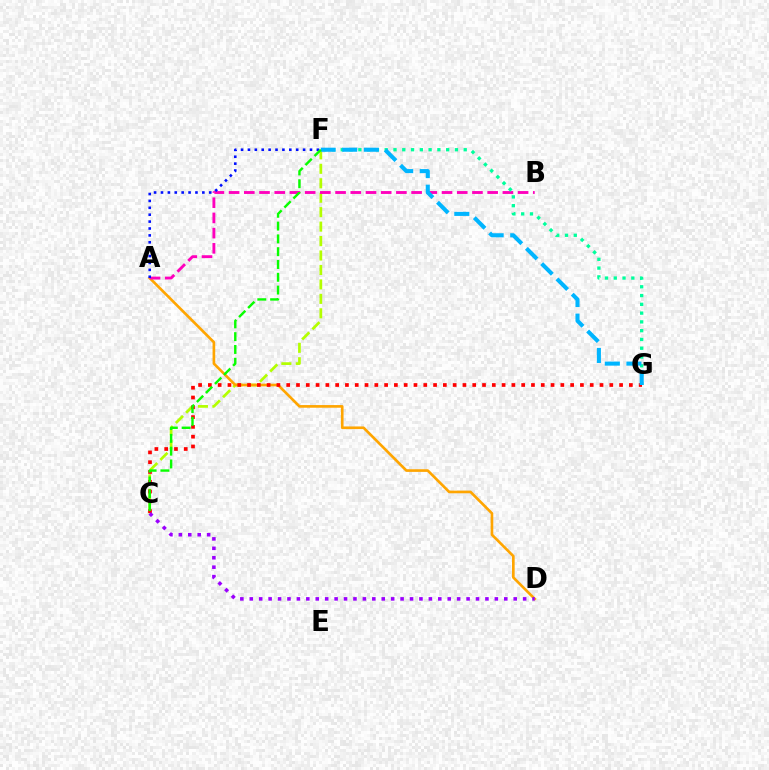{('C', 'F'): [{'color': '#b3ff00', 'line_style': 'dashed', 'thickness': 1.96}, {'color': '#08ff00', 'line_style': 'dashed', 'thickness': 1.74}], ('A', 'D'): [{'color': '#ffa500', 'line_style': 'solid', 'thickness': 1.91}], ('C', 'G'): [{'color': '#ff0000', 'line_style': 'dotted', 'thickness': 2.66}], ('C', 'D'): [{'color': '#9b00ff', 'line_style': 'dotted', 'thickness': 2.56}], ('A', 'B'): [{'color': '#ff00bd', 'line_style': 'dashed', 'thickness': 2.07}], ('A', 'F'): [{'color': '#0010ff', 'line_style': 'dotted', 'thickness': 1.87}], ('F', 'G'): [{'color': '#00ff9d', 'line_style': 'dotted', 'thickness': 2.39}, {'color': '#00b5ff', 'line_style': 'dashed', 'thickness': 2.93}]}